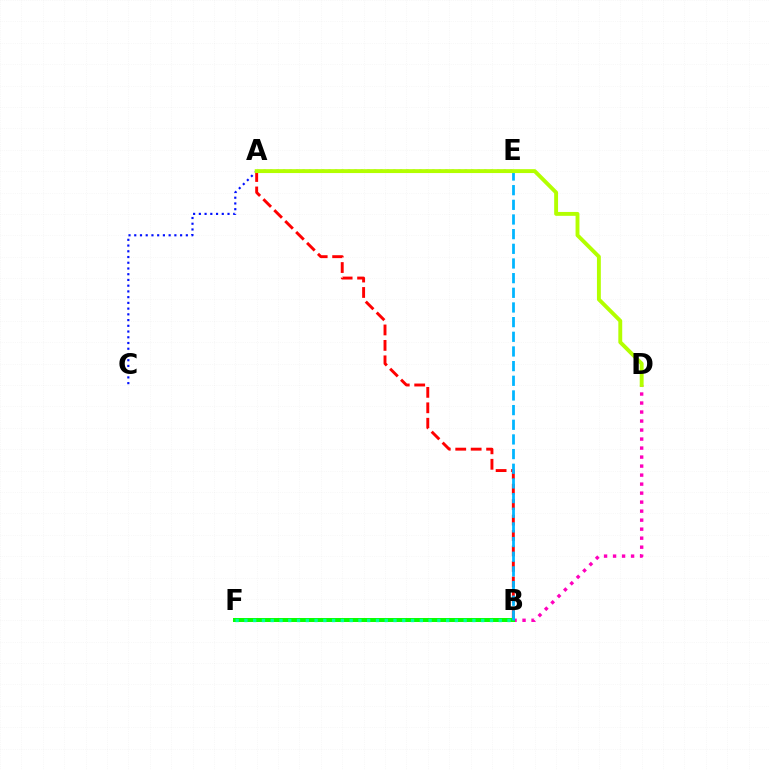{('A', 'C'): [{'color': '#0010ff', 'line_style': 'dotted', 'thickness': 1.56}], ('B', 'D'): [{'color': '#ff00bd', 'line_style': 'dotted', 'thickness': 2.45}], ('A', 'B'): [{'color': '#ff0000', 'line_style': 'dashed', 'thickness': 2.1}], ('B', 'F'): [{'color': '#08ff00', 'line_style': 'solid', 'thickness': 2.86}, {'color': '#00ff9d', 'line_style': 'dotted', 'thickness': 2.38}], ('B', 'E'): [{'color': '#00b5ff', 'line_style': 'dashed', 'thickness': 1.99}], ('A', 'E'): [{'color': '#9b00ff', 'line_style': 'dotted', 'thickness': 1.76}, {'color': '#ffa500', 'line_style': 'dashed', 'thickness': 2.03}], ('A', 'D'): [{'color': '#b3ff00', 'line_style': 'solid', 'thickness': 2.8}]}